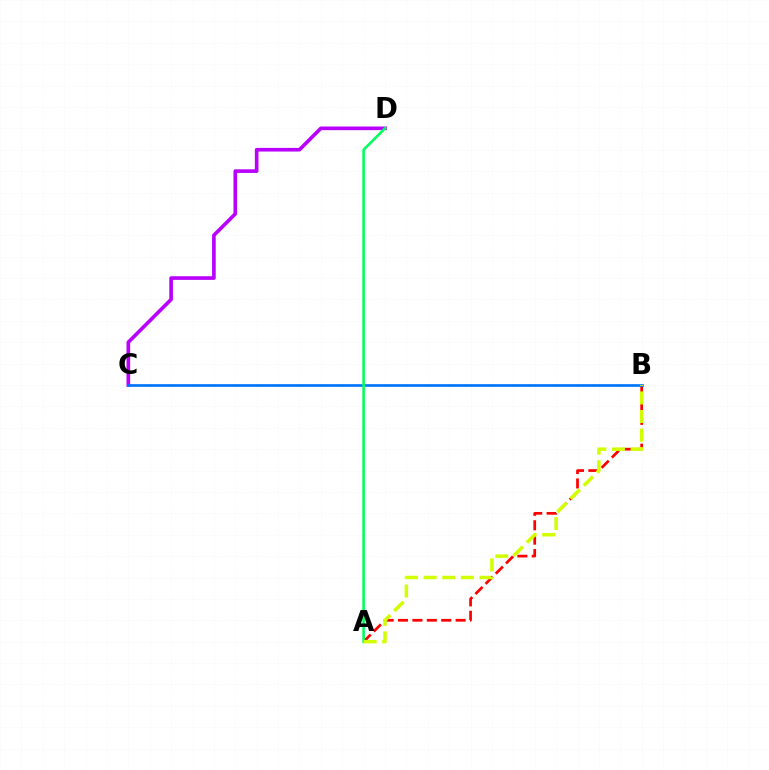{('C', 'D'): [{'color': '#b900ff', 'line_style': 'solid', 'thickness': 2.62}], ('A', 'B'): [{'color': '#ff0000', 'line_style': 'dashed', 'thickness': 1.96}, {'color': '#d1ff00', 'line_style': 'dashed', 'thickness': 2.53}], ('B', 'C'): [{'color': '#0074ff', 'line_style': 'solid', 'thickness': 1.93}], ('A', 'D'): [{'color': '#00ff5c', 'line_style': 'solid', 'thickness': 1.86}]}